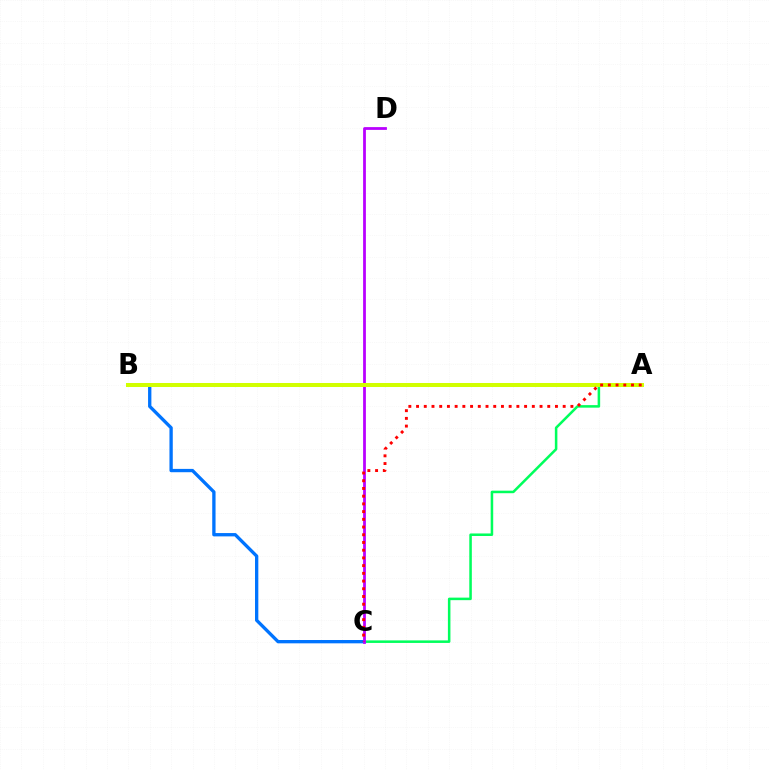{('A', 'C'): [{'color': '#00ff5c', 'line_style': 'solid', 'thickness': 1.82}, {'color': '#ff0000', 'line_style': 'dotted', 'thickness': 2.1}], ('B', 'C'): [{'color': '#0074ff', 'line_style': 'solid', 'thickness': 2.39}], ('C', 'D'): [{'color': '#b900ff', 'line_style': 'solid', 'thickness': 2.0}], ('A', 'B'): [{'color': '#d1ff00', 'line_style': 'solid', 'thickness': 2.89}]}